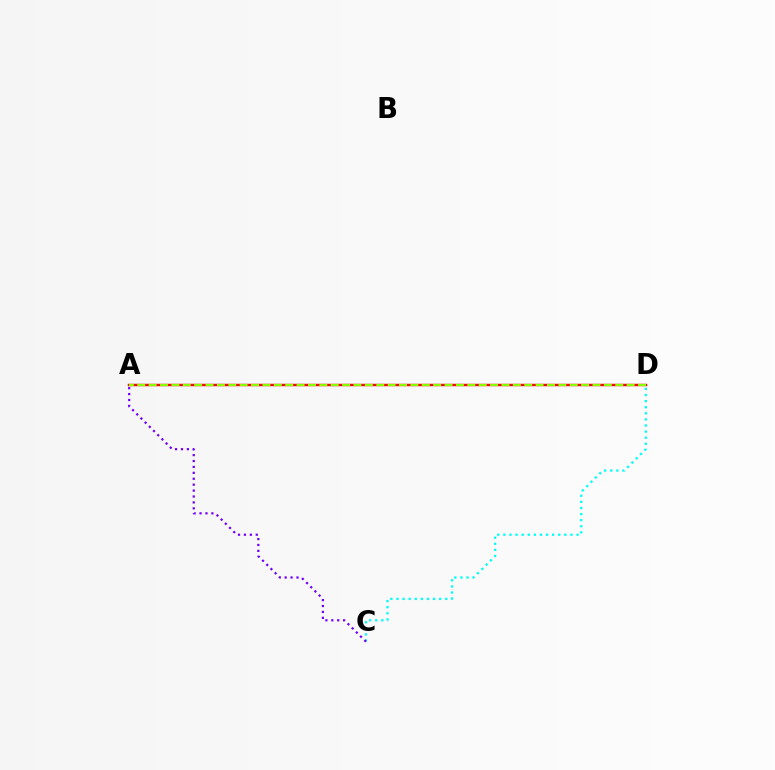{('A', 'D'): [{'color': '#ff0000', 'line_style': 'solid', 'thickness': 1.75}, {'color': '#84ff00', 'line_style': 'dashed', 'thickness': 1.55}], ('C', 'D'): [{'color': '#00fff6', 'line_style': 'dotted', 'thickness': 1.66}], ('A', 'C'): [{'color': '#7200ff', 'line_style': 'dotted', 'thickness': 1.61}]}